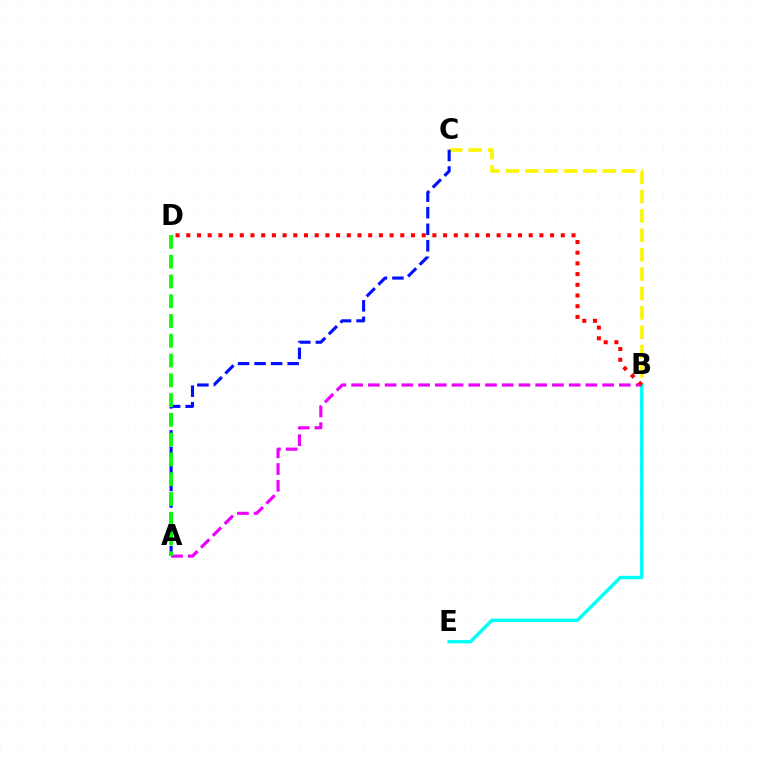{('B', 'C'): [{'color': '#fcf500', 'line_style': 'dashed', 'thickness': 2.63}], ('A', 'C'): [{'color': '#0010ff', 'line_style': 'dashed', 'thickness': 2.25}], ('B', 'E'): [{'color': '#00fff6', 'line_style': 'solid', 'thickness': 2.43}], ('A', 'B'): [{'color': '#ee00ff', 'line_style': 'dashed', 'thickness': 2.27}], ('B', 'D'): [{'color': '#ff0000', 'line_style': 'dotted', 'thickness': 2.91}], ('A', 'D'): [{'color': '#08ff00', 'line_style': 'dashed', 'thickness': 2.69}]}